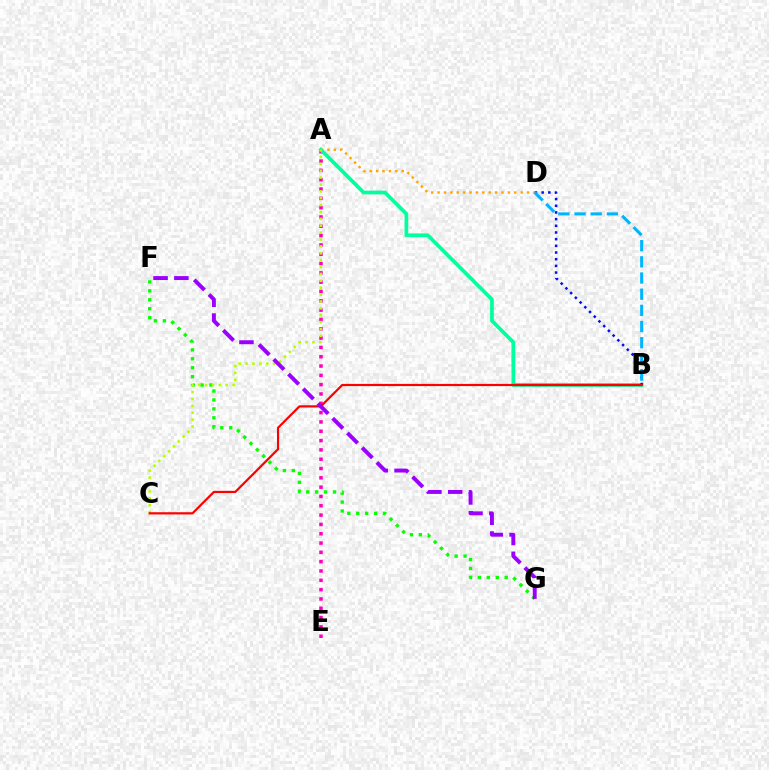{('F', 'G'): [{'color': '#08ff00', 'line_style': 'dotted', 'thickness': 2.43}, {'color': '#9b00ff', 'line_style': 'dashed', 'thickness': 2.83}], ('A', 'D'): [{'color': '#ffa500', 'line_style': 'dotted', 'thickness': 1.74}], ('A', 'E'): [{'color': '#ff00bd', 'line_style': 'dotted', 'thickness': 2.53}], ('A', 'B'): [{'color': '#00ff9d', 'line_style': 'solid', 'thickness': 2.68}], ('B', 'D'): [{'color': '#0010ff', 'line_style': 'dotted', 'thickness': 1.81}, {'color': '#00b5ff', 'line_style': 'dashed', 'thickness': 2.2}], ('A', 'C'): [{'color': '#b3ff00', 'line_style': 'dotted', 'thickness': 1.87}], ('B', 'C'): [{'color': '#ff0000', 'line_style': 'solid', 'thickness': 1.59}]}